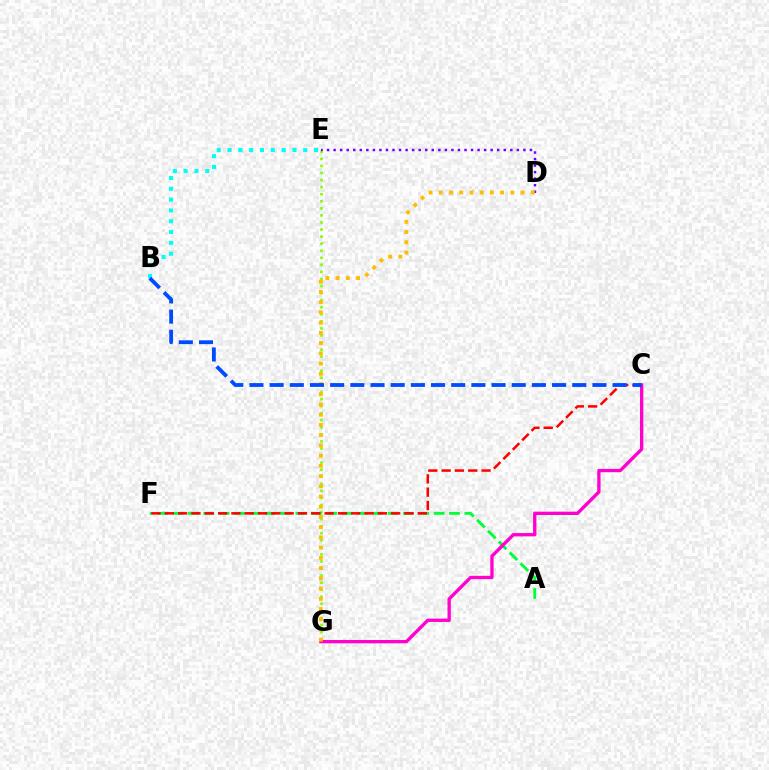{('B', 'E'): [{'color': '#00fff6', 'line_style': 'dotted', 'thickness': 2.94}], ('E', 'G'): [{'color': '#84ff00', 'line_style': 'dotted', 'thickness': 1.92}], ('D', 'E'): [{'color': '#7200ff', 'line_style': 'dotted', 'thickness': 1.78}], ('A', 'F'): [{'color': '#00ff39', 'line_style': 'dashed', 'thickness': 2.09}], ('C', 'F'): [{'color': '#ff0000', 'line_style': 'dashed', 'thickness': 1.81}], ('C', 'G'): [{'color': '#ff00cf', 'line_style': 'solid', 'thickness': 2.39}], ('D', 'G'): [{'color': '#ffbd00', 'line_style': 'dotted', 'thickness': 2.78}], ('B', 'C'): [{'color': '#004bff', 'line_style': 'dashed', 'thickness': 2.74}]}